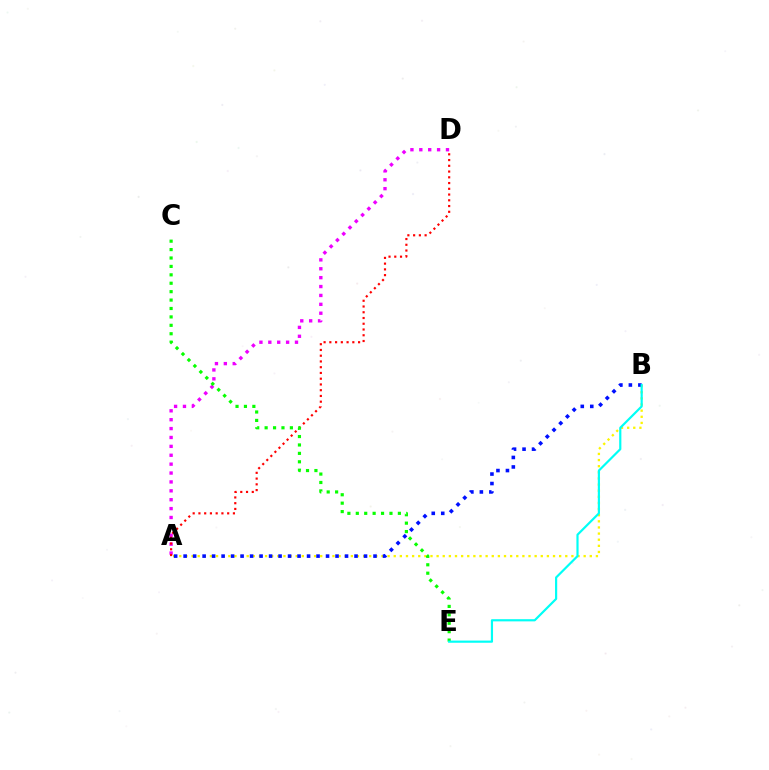{('A', 'B'): [{'color': '#fcf500', 'line_style': 'dotted', 'thickness': 1.66}, {'color': '#0010ff', 'line_style': 'dotted', 'thickness': 2.58}], ('A', 'D'): [{'color': '#ee00ff', 'line_style': 'dotted', 'thickness': 2.42}, {'color': '#ff0000', 'line_style': 'dotted', 'thickness': 1.56}], ('C', 'E'): [{'color': '#08ff00', 'line_style': 'dotted', 'thickness': 2.29}], ('B', 'E'): [{'color': '#00fff6', 'line_style': 'solid', 'thickness': 1.57}]}